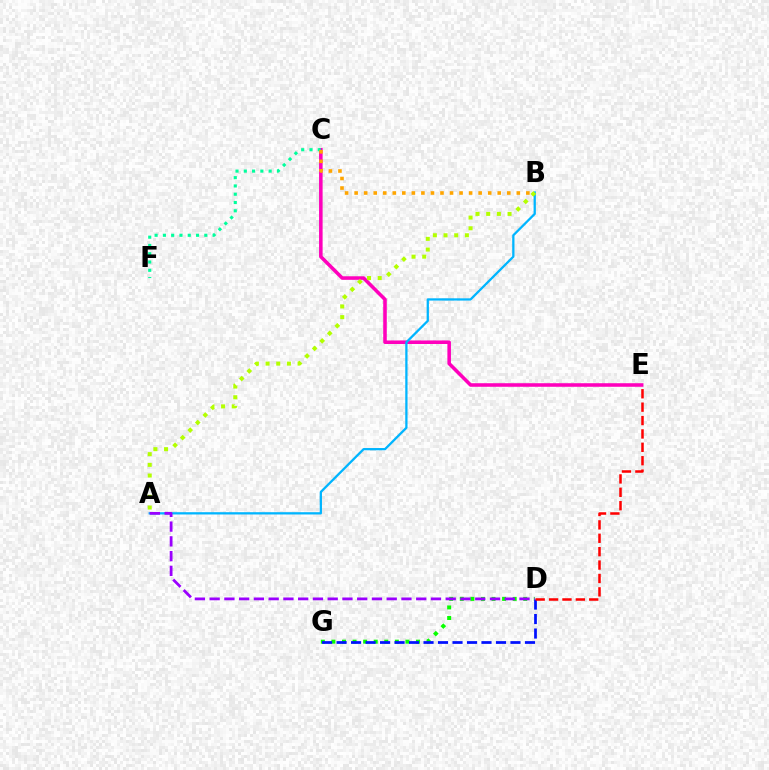{('D', 'G'): [{'color': '#08ff00', 'line_style': 'dotted', 'thickness': 2.87}, {'color': '#0010ff', 'line_style': 'dashed', 'thickness': 1.97}], ('C', 'E'): [{'color': '#ff00bd', 'line_style': 'solid', 'thickness': 2.56}], ('A', 'B'): [{'color': '#00b5ff', 'line_style': 'solid', 'thickness': 1.64}, {'color': '#b3ff00', 'line_style': 'dotted', 'thickness': 2.9}], ('C', 'F'): [{'color': '#00ff9d', 'line_style': 'dotted', 'thickness': 2.25}], ('A', 'D'): [{'color': '#9b00ff', 'line_style': 'dashed', 'thickness': 2.0}], ('D', 'E'): [{'color': '#ff0000', 'line_style': 'dashed', 'thickness': 1.82}], ('B', 'C'): [{'color': '#ffa500', 'line_style': 'dotted', 'thickness': 2.59}]}